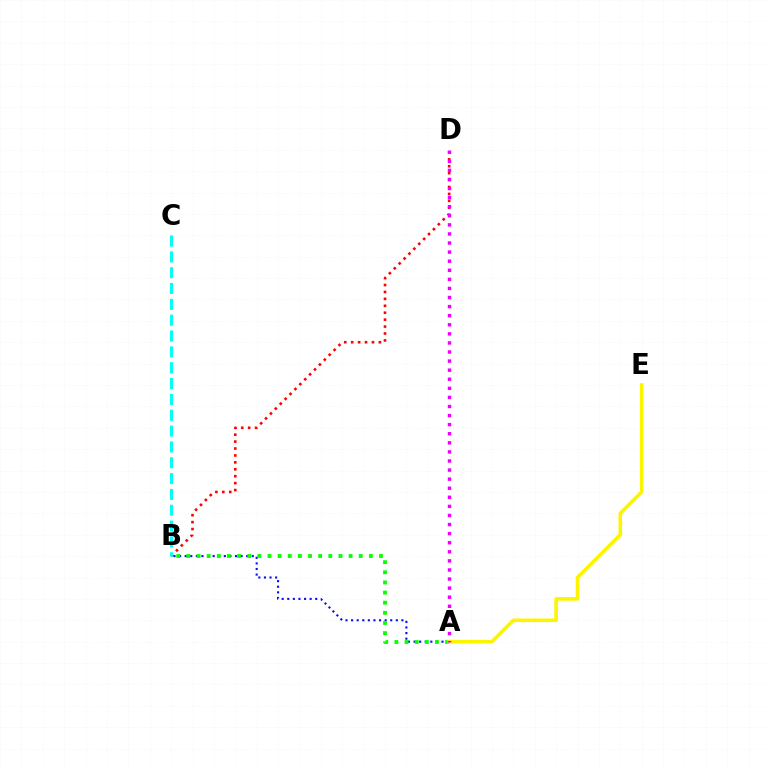{('B', 'D'): [{'color': '#ff0000', 'line_style': 'dotted', 'thickness': 1.88}], ('B', 'C'): [{'color': '#00fff6', 'line_style': 'dashed', 'thickness': 2.15}], ('A', 'B'): [{'color': '#0010ff', 'line_style': 'dotted', 'thickness': 1.52}, {'color': '#08ff00', 'line_style': 'dotted', 'thickness': 2.75}], ('A', 'E'): [{'color': '#fcf500', 'line_style': 'solid', 'thickness': 2.58}], ('A', 'D'): [{'color': '#ee00ff', 'line_style': 'dotted', 'thickness': 2.47}]}